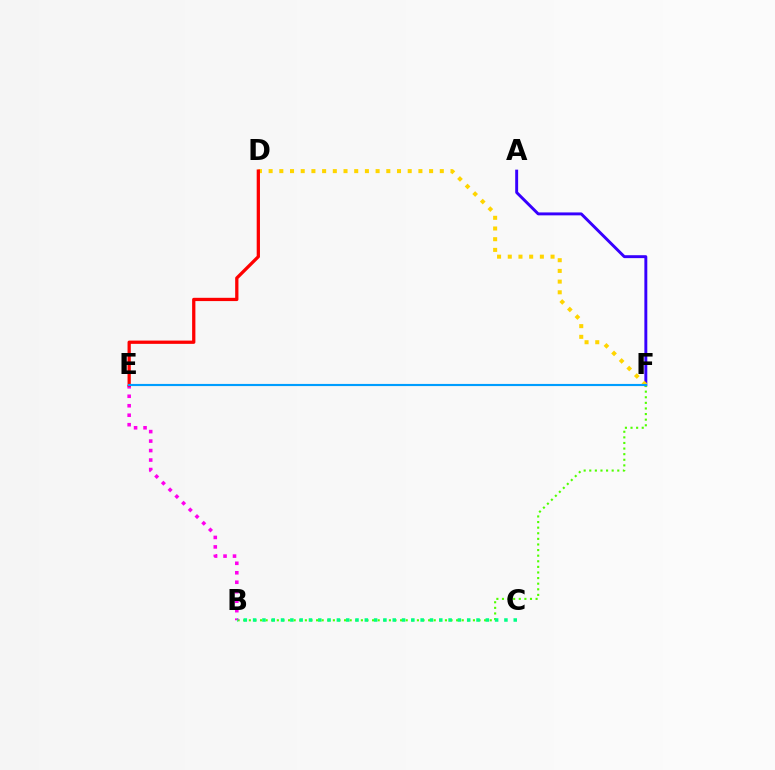{('A', 'F'): [{'color': '#3700ff', 'line_style': 'solid', 'thickness': 2.1}], ('D', 'F'): [{'color': '#ffd500', 'line_style': 'dotted', 'thickness': 2.91}], ('B', 'F'): [{'color': '#4fff00', 'line_style': 'dotted', 'thickness': 1.52}], ('B', 'E'): [{'color': '#ff00ed', 'line_style': 'dotted', 'thickness': 2.58}], ('B', 'C'): [{'color': '#00ff86', 'line_style': 'dotted', 'thickness': 2.53}], ('D', 'E'): [{'color': '#ff0000', 'line_style': 'solid', 'thickness': 2.35}], ('E', 'F'): [{'color': '#009eff', 'line_style': 'solid', 'thickness': 1.54}]}